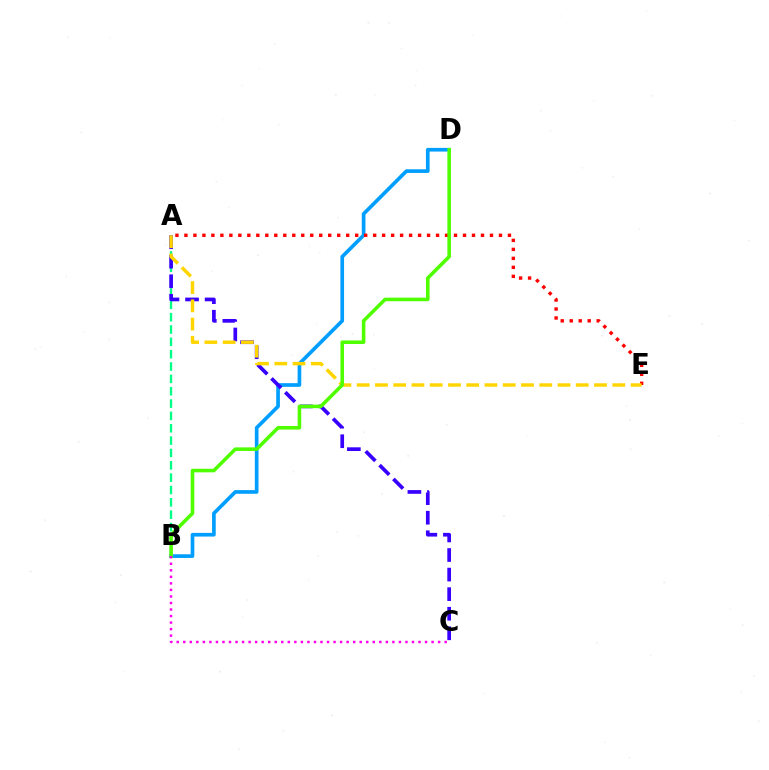{('B', 'D'): [{'color': '#009eff', 'line_style': 'solid', 'thickness': 2.64}, {'color': '#4fff00', 'line_style': 'solid', 'thickness': 2.57}], ('A', 'B'): [{'color': '#00ff86', 'line_style': 'dashed', 'thickness': 1.68}], ('A', 'C'): [{'color': '#3700ff', 'line_style': 'dashed', 'thickness': 2.66}], ('A', 'E'): [{'color': '#ff0000', 'line_style': 'dotted', 'thickness': 2.44}, {'color': '#ffd500', 'line_style': 'dashed', 'thickness': 2.48}], ('B', 'C'): [{'color': '#ff00ed', 'line_style': 'dotted', 'thickness': 1.78}]}